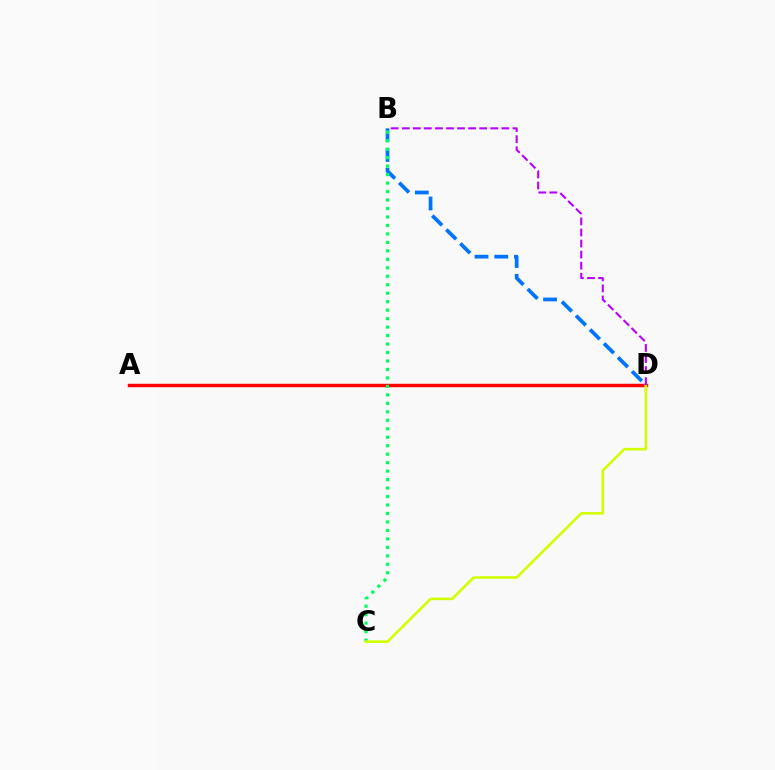{('B', 'D'): [{'color': '#0074ff', 'line_style': 'dashed', 'thickness': 2.68}, {'color': '#b900ff', 'line_style': 'dashed', 'thickness': 1.5}], ('A', 'D'): [{'color': '#ff0000', 'line_style': 'solid', 'thickness': 2.49}], ('B', 'C'): [{'color': '#00ff5c', 'line_style': 'dotted', 'thickness': 2.3}], ('C', 'D'): [{'color': '#d1ff00', 'line_style': 'solid', 'thickness': 1.87}]}